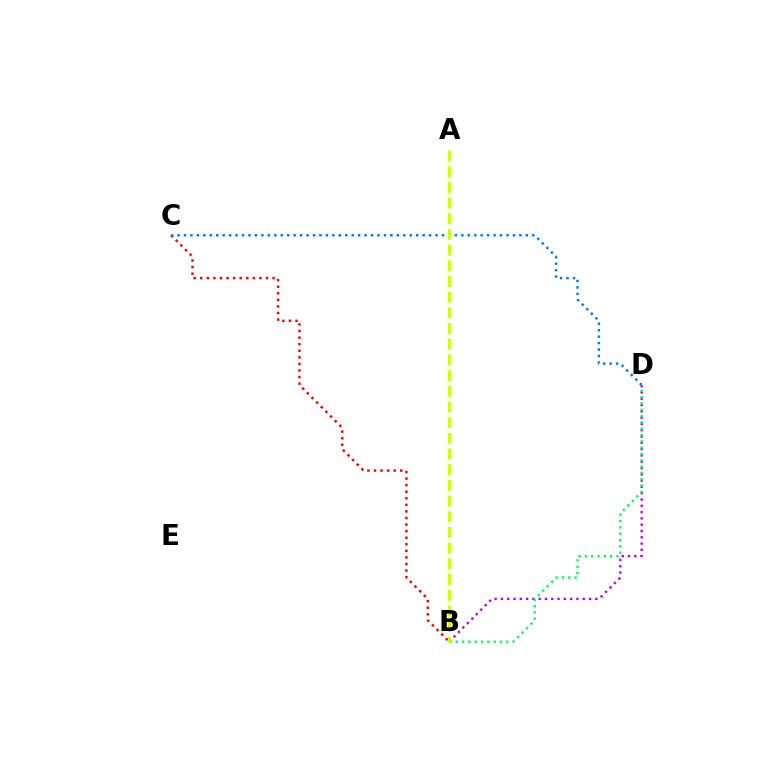{('B', 'D'): [{'color': '#b900ff', 'line_style': 'dotted', 'thickness': 1.71}, {'color': '#00ff5c', 'line_style': 'dotted', 'thickness': 1.72}], ('B', 'C'): [{'color': '#ff0000', 'line_style': 'dotted', 'thickness': 1.79}], ('C', 'D'): [{'color': '#0074ff', 'line_style': 'dotted', 'thickness': 1.75}], ('A', 'B'): [{'color': '#d1ff00', 'line_style': 'dashed', 'thickness': 2.13}]}